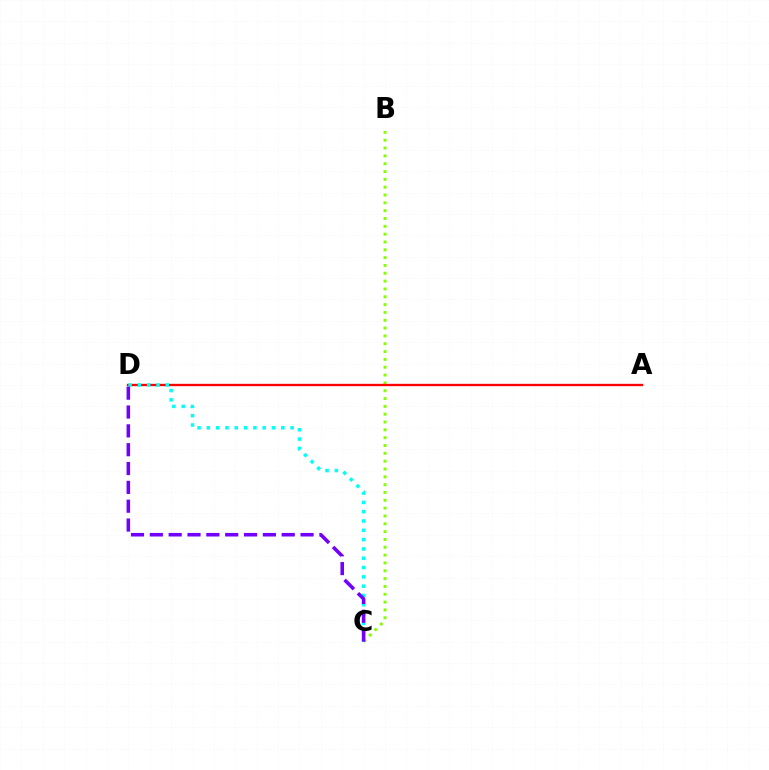{('B', 'C'): [{'color': '#84ff00', 'line_style': 'dotted', 'thickness': 2.13}], ('A', 'D'): [{'color': '#ff0000', 'line_style': 'solid', 'thickness': 1.69}], ('C', 'D'): [{'color': '#00fff6', 'line_style': 'dotted', 'thickness': 2.53}, {'color': '#7200ff', 'line_style': 'dashed', 'thickness': 2.56}]}